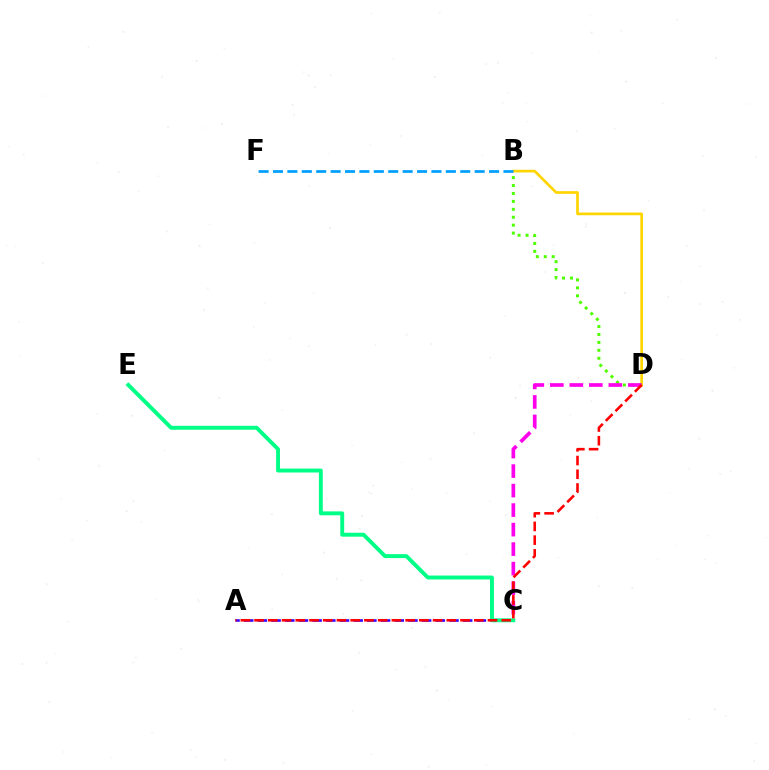{('B', 'D'): [{'color': '#ffd500', 'line_style': 'solid', 'thickness': 1.93}, {'color': '#4fff00', 'line_style': 'dotted', 'thickness': 2.15}], ('C', 'D'): [{'color': '#ff00ed', 'line_style': 'dashed', 'thickness': 2.65}], ('A', 'C'): [{'color': '#3700ff', 'line_style': 'dashed', 'thickness': 1.86}], ('C', 'E'): [{'color': '#00ff86', 'line_style': 'solid', 'thickness': 2.82}], ('B', 'F'): [{'color': '#009eff', 'line_style': 'dashed', 'thickness': 1.96}], ('A', 'D'): [{'color': '#ff0000', 'line_style': 'dashed', 'thickness': 1.87}]}